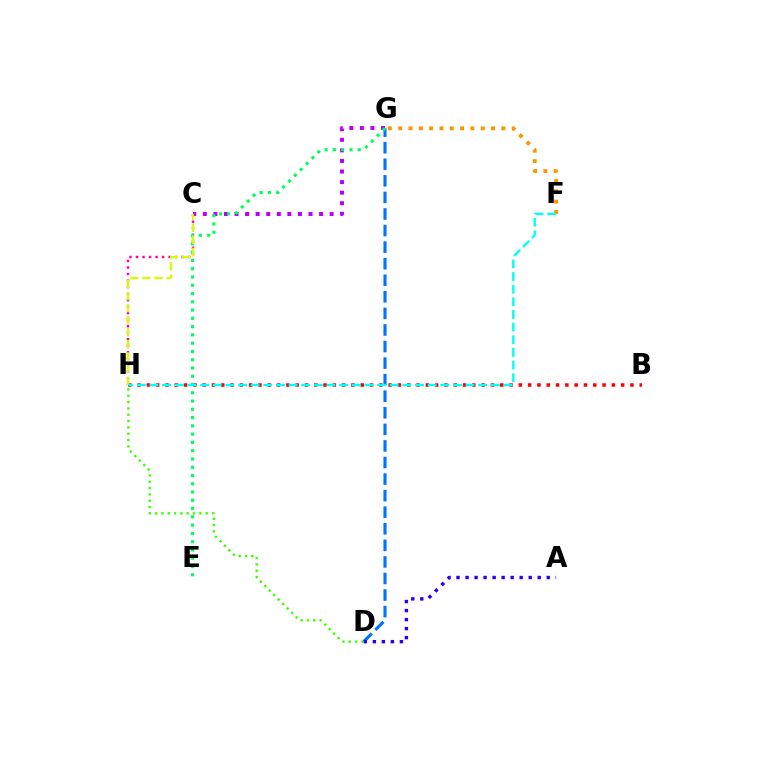{('C', 'H'): [{'color': '#ff00ac', 'line_style': 'dotted', 'thickness': 1.77}, {'color': '#d1ff00', 'line_style': 'dashed', 'thickness': 1.65}], ('C', 'G'): [{'color': '#b900ff', 'line_style': 'dotted', 'thickness': 2.87}], ('D', 'G'): [{'color': '#0074ff', 'line_style': 'dashed', 'thickness': 2.25}], ('B', 'H'): [{'color': '#ff0000', 'line_style': 'dotted', 'thickness': 2.53}], ('E', 'G'): [{'color': '#00ff5c', 'line_style': 'dotted', 'thickness': 2.25}], ('F', 'G'): [{'color': '#ff9400', 'line_style': 'dotted', 'thickness': 2.8}], ('A', 'D'): [{'color': '#2500ff', 'line_style': 'dotted', 'thickness': 2.45}], ('D', 'H'): [{'color': '#3dff00', 'line_style': 'dotted', 'thickness': 1.72}], ('F', 'H'): [{'color': '#00fff6', 'line_style': 'dashed', 'thickness': 1.72}]}